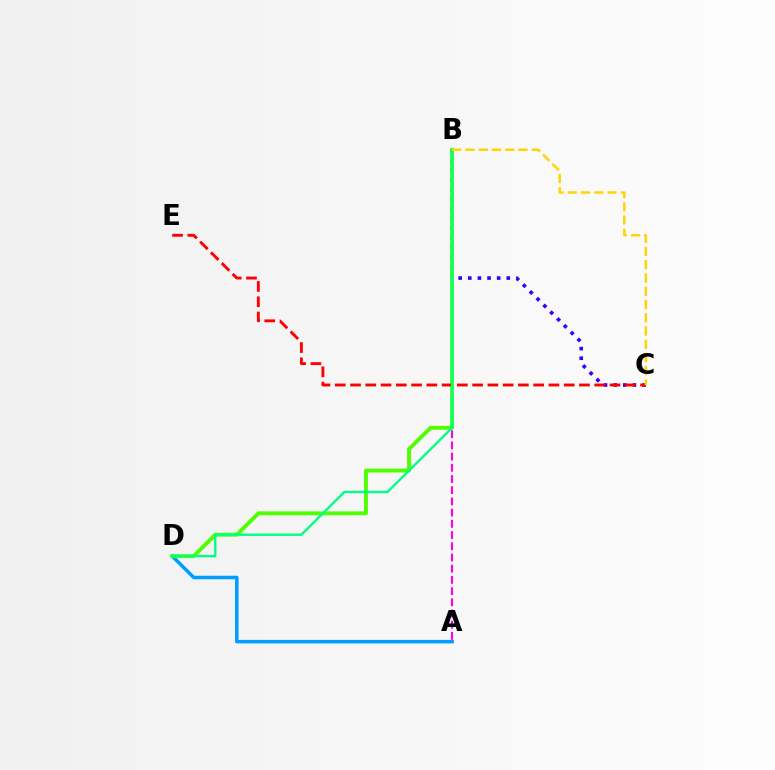{('B', 'C'): [{'color': '#3700ff', 'line_style': 'dotted', 'thickness': 2.61}, {'color': '#ffd500', 'line_style': 'dashed', 'thickness': 1.8}], ('A', 'D'): [{'color': '#009eff', 'line_style': 'solid', 'thickness': 2.54}], ('A', 'B'): [{'color': '#ff00ed', 'line_style': 'dashed', 'thickness': 1.52}], ('B', 'D'): [{'color': '#4fff00', 'line_style': 'solid', 'thickness': 2.79}, {'color': '#00ff86', 'line_style': 'solid', 'thickness': 1.71}], ('C', 'E'): [{'color': '#ff0000', 'line_style': 'dashed', 'thickness': 2.07}]}